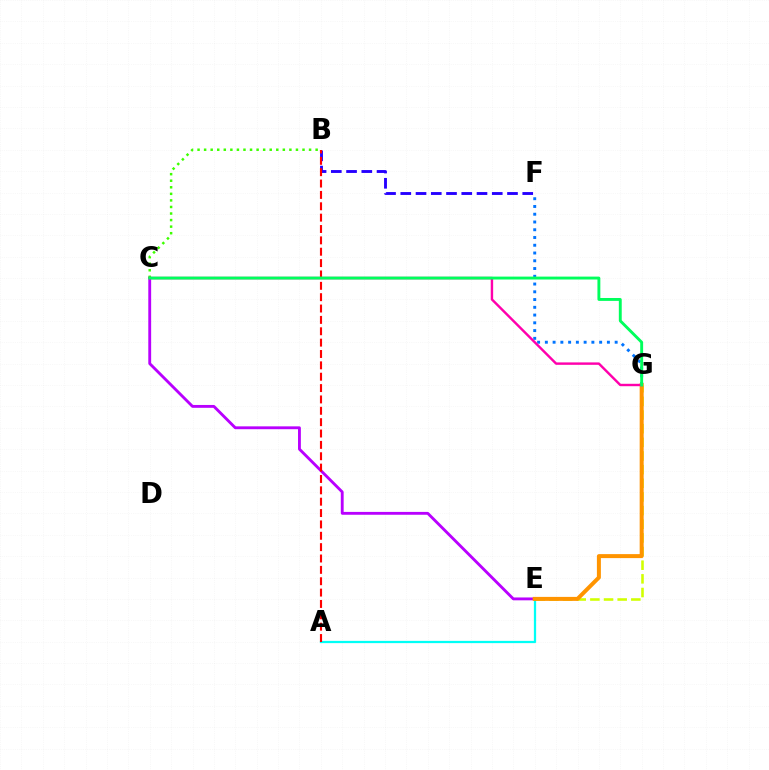{('E', 'G'): [{'color': '#d1ff00', 'line_style': 'dashed', 'thickness': 1.85}, {'color': '#ff9400', 'line_style': 'solid', 'thickness': 2.87}], ('A', 'E'): [{'color': '#00fff6', 'line_style': 'solid', 'thickness': 1.63}], ('B', 'F'): [{'color': '#2500ff', 'line_style': 'dashed', 'thickness': 2.07}], ('C', 'E'): [{'color': '#b900ff', 'line_style': 'solid', 'thickness': 2.05}], ('A', 'B'): [{'color': '#ff0000', 'line_style': 'dashed', 'thickness': 1.54}], ('B', 'C'): [{'color': '#3dff00', 'line_style': 'dotted', 'thickness': 1.78}], ('F', 'G'): [{'color': '#0074ff', 'line_style': 'dotted', 'thickness': 2.11}], ('C', 'G'): [{'color': '#ff00ac', 'line_style': 'solid', 'thickness': 1.74}, {'color': '#00ff5c', 'line_style': 'solid', 'thickness': 2.09}]}